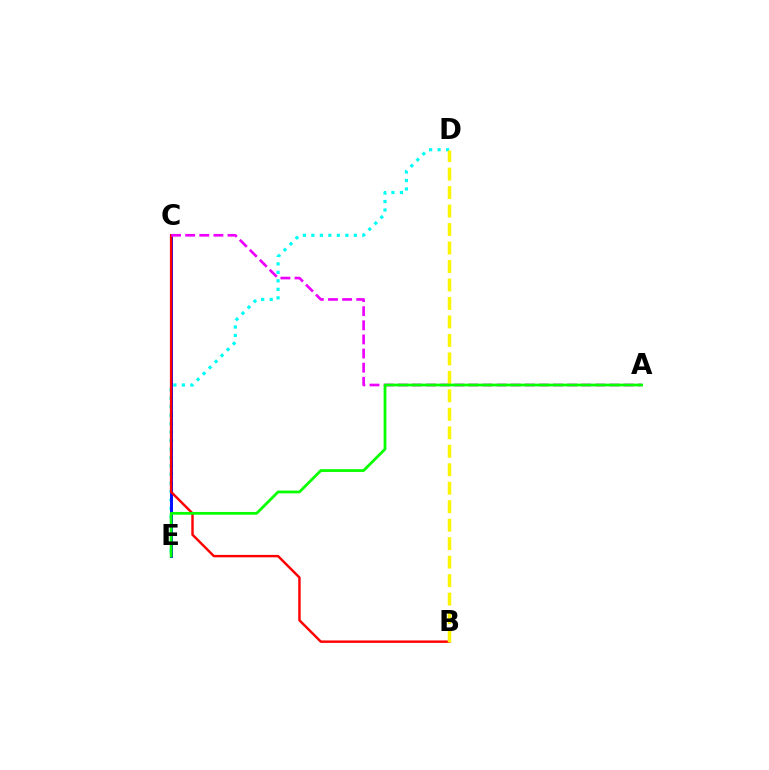{('D', 'E'): [{'color': '#00fff6', 'line_style': 'dotted', 'thickness': 2.31}], ('C', 'E'): [{'color': '#0010ff', 'line_style': 'solid', 'thickness': 2.14}], ('B', 'C'): [{'color': '#ff0000', 'line_style': 'solid', 'thickness': 1.75}], ('A', 'C'): [{'color': '#ee00ff', 'line_style': 'dashed', 'thickness': 1.92}], ('B', 'D'): [{'color': '#fcf500', 'line_style': 'dashed', 'thickness': 2.51}], ('A', 'E'): [{'color': '#08ff00', 'line_style': 'solid', 'thickness': 1.99}]}